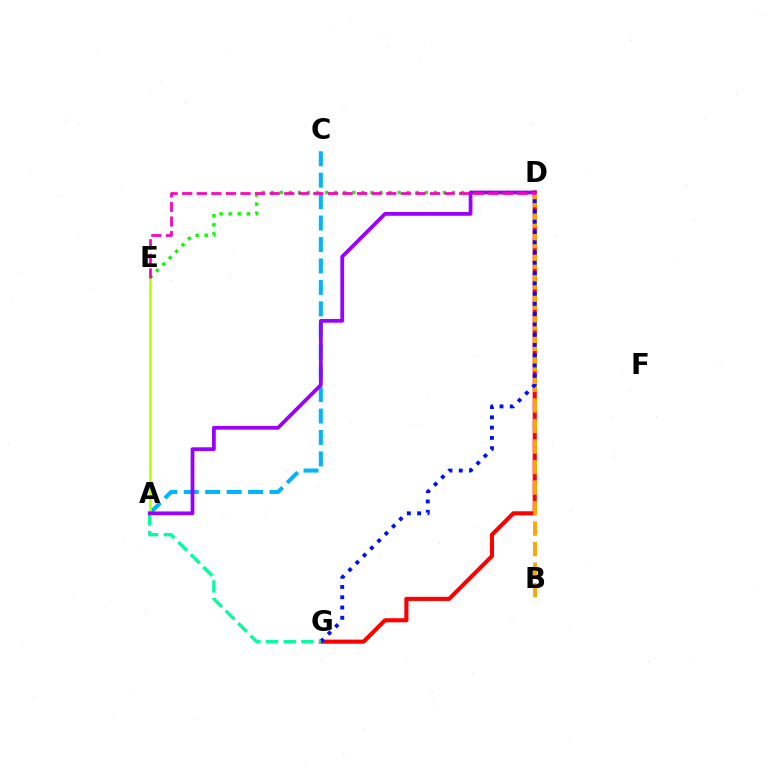{('D', 'G'): [{'color': '#ff0000', 'line_style': 'solid', 'thickness': 2.96}, {'color': '#0010ff', 'line_style': 'dotted', 'thickness': 2.79}], ('B', 'D'): [{'color': '#ffa500', 'line_style': 'dashed', 'thickness': 2.79}], ('D', 'E'): [{'color': '#08ff00', 'line_style': 'dotted', 'thickness': 2.46}, {'color': '#ff00bd', 'line_style': 'dashed', 'thickness': 1.98}], ('A', 'C'): [{'color': '#00b5ff', 'line_style': 'dashed', 'thickness': 2.91}], ('A', 'G'): [{'color': '#00ff9d', 'line_style': 'dashed', 'thickness': 2.4}], ('A', 'E'): [{'color': '#b3ff00', 'line_style': 'solid', 'thickness': 1.8}], ('A', 'D'): [{'color': '#9b00ff', 'line_style': 'solid', 'thickness': 2.71}]}